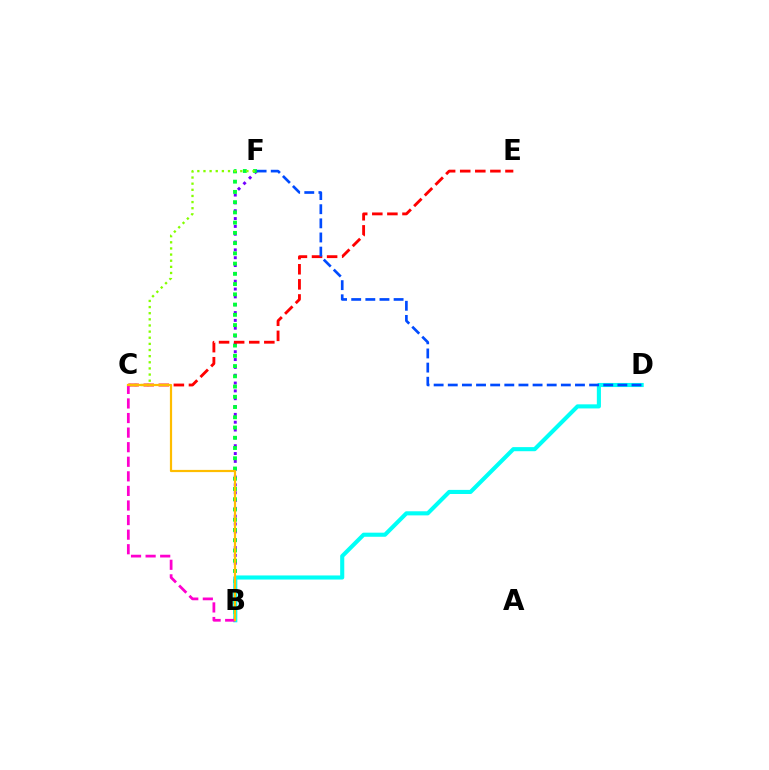{('B', 'F'): [{'color': '#7200ff', 'line_style': 'dotted', 'thickness': 2.13}, {'color': '#00ff39', 'line_style': 'dotted', 'thickness': 2.78}], ('B', 'D'): [{'color': '#00fff6', 'line_style': 'solid', 'thickness': 2.95}], ('C', 'F'): [{'color': '#84ff00', 'line_style': 'dotted', 'thickness': 1.67}], ('C', 'E'): [{'color': '#ff0000', 'line_style': 'dashed', 'thickness': 2.05}], ('B', 'C'): [{'color': '#ff00cf', 'line_style': 'dashed', 'thickness': 1.98}, {'color': '#ffbd00', 'line_style': 'solid', 'thickness': 1.59}], ('D', 'F'): [{'color': '#004bff', 'line_style': 'dashed', 'thickness': 1.92}]}